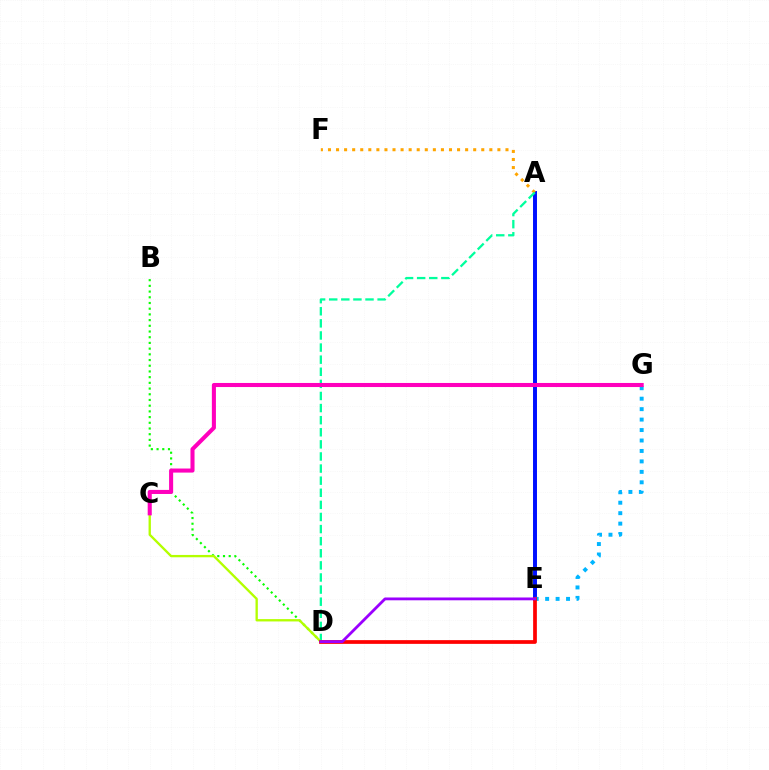{('A', 'E'): [{'color': '#0010ff', 'line_style': 'solid', 'thickness': 2.85}], ('B', 'D'): [{'color': '#08ff00', 'line_style': 'dotted', 'thickness': 1.55}], ('A', 'F'): [{'color': '#ffa500', 'line_style': 'dotted', 'thickness': 2.19}], ('A', 'D'): [{'color': '#00ff9d', 'line_style': 'dashed', 'thickness': 1.64}], ('E', 'G'): [{'color': '#00b5ff', 'line_style': 'dotted', 'thickness': 2.84}], ('C', 'D'): [{'color': '#b3ff00', 'line_style': 'solid', 'thickness': 1.68}], ('D', 'E'): [{'color': '#ff0000', 'line_style': 'solid', 'thickness': 2.68}, {'color': '#9b00ff', 'line_style': 'solid', 'thickness': 2.02}], ('C', 'G'): [{'color': '#ff00bd', 'line_style': 'solid', 'thickness': 2.93}]}